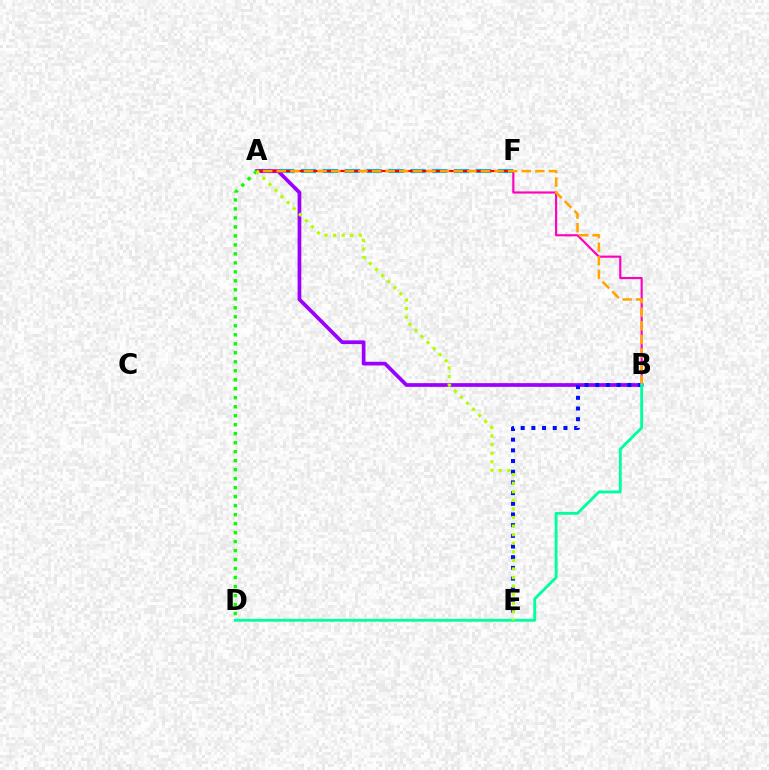{('A', 'F'): [{'color': '#00b5ff', 'line_style': 'dashed', 'thickness': 2.97}, {'color': '#ff0000', 'line_style': 'solid', 'thickness': 1.58}], ('A', 'B'): [{'color': '#9b00ff', 'line_style': 'solid', 'thickness': 2.68}, {'color': '#ffa500', 'line_style': 'dashed', 'thickness': 1.85}], ('B', 'E'): [{'color': '#0010ff', 'line_style': 'dotted', 'thickness': 2.9}], ('B', 'F'): [{'color': '#ff00bd', 'line_style': 'solid', 'thickness': 1.56}], ('B', 'D'): [{'color': '#00ff9d', 'line_style': 'solid', 'thickness': 2.06}], ('A', 'D'): [{'color': '#08ff00', 'line_style': 'dotted', 'thickness': 2.44}], ('A', 'E'): [{'color': '#b3ff00', 'line_style': 'dotted', 'thickness': 2.33}]}